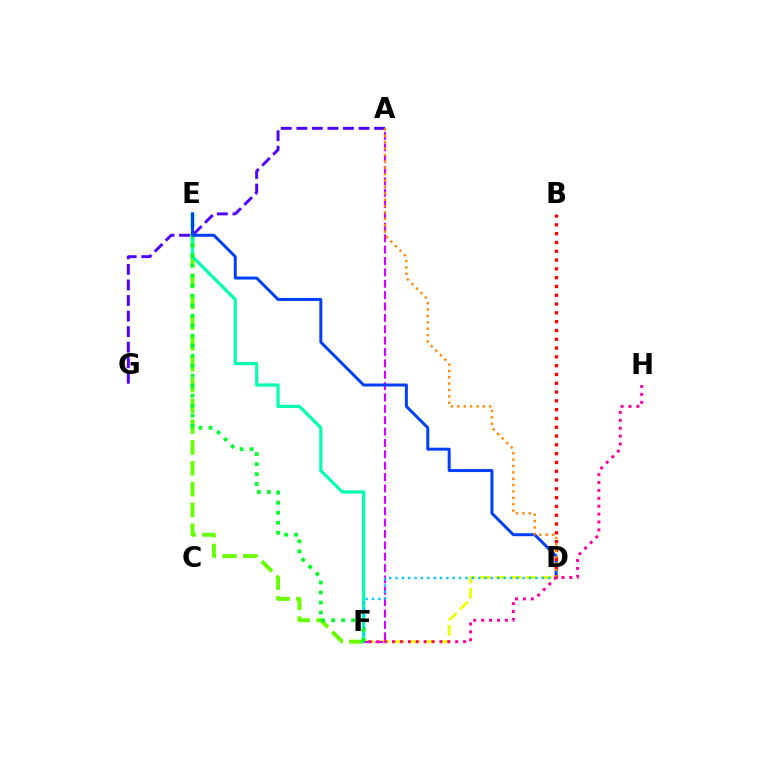{('D', 'F'): [{'color': '#eeff00', 'line_style': 'dashed', 'thickness': 2.08}, {'color': '#00c7ff', 'line_style': 'dotted', 'thickness': 1.73}], ('E', 'F'): [{'color': '#66ff00', 'line_style': 'dashed', 'thickness': 2.83}, {'color': '#00ffaf', 'line_style': 'solid', 'thickness': 2.29}, {'color': '#00ff27', 'line_style': 'dotted', 'thickness': 2.72}], ('A', 'G'): [{'color': '#4f00ff', 'line_style': 'dashed', 'thickness': 2.11}], ('A', 'F'): [{'color': '#d600ff', 'line_style': 'dashed', 'thickness': 1.54}], ('D', 'E'): [{'color': '#003fff', 'line_style': 'solid', 'thickness': 2.14}], ('B', 'D'): [{'color': '#ff0000', 'line_style': 'dotted', 'thickness': 2.39}], ('A', 'D'): [{'color': '#ff8800', 'line_style': 'dotted', 'thickness': 1.73}], ('F', 'H'): [{'color': '#ff00a0', 'line_style': 'dotted', 'thickness': 2.14}]}